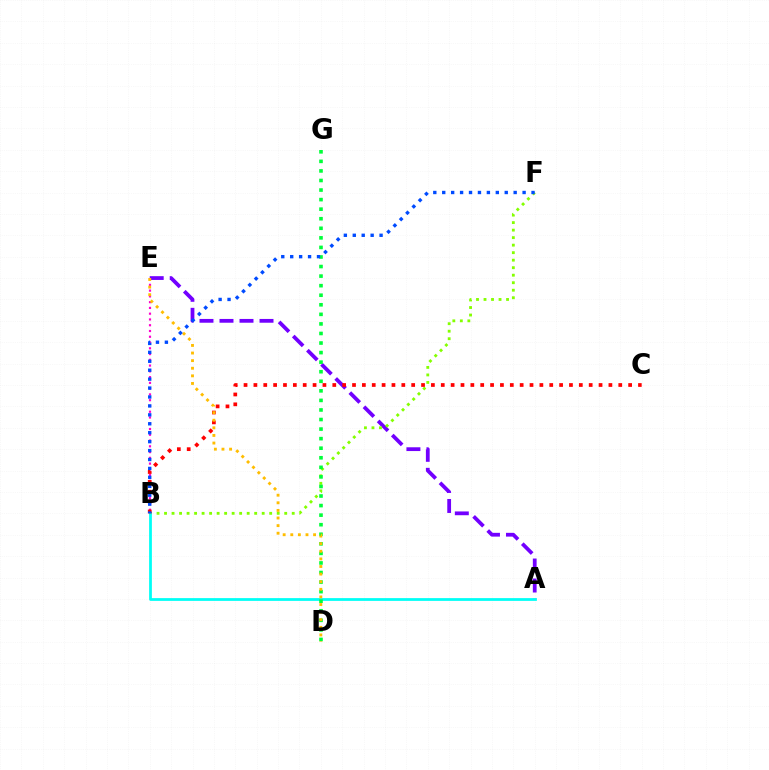{('A', 'E'): [{'color': '#7200ff', 'line_style': 'dashed', 'thickness': 2.72}], ('B', 'F'): [{'color': '#84ff00', 'line_style': 'dotted', 'thickness': 2.04}, {'color': '#004bff', 'line_style': 'dotted', 'thickness': 2.43}], ('A', 'B'): [{'color': '#00fff6', 'line_style': 'solid', 'thickness': 1.99}], ('B', 'E'): [{'color': '#ff00cf', 'line_style': 'dotted', 'thickness': 1.57}], ('B', 'C'): [{'color': '#ff0000', 'line_style': 'dotted', 'thickness': 2.68}], ('D', 'G'): [{'color': '#00ff39', 'line_style': 'dotted', 'thickness': 2.6}], ('D', 'E'): [{'color': '#ffbd00', 'line_style': 'dotted', 'thickness': 2.07}]}